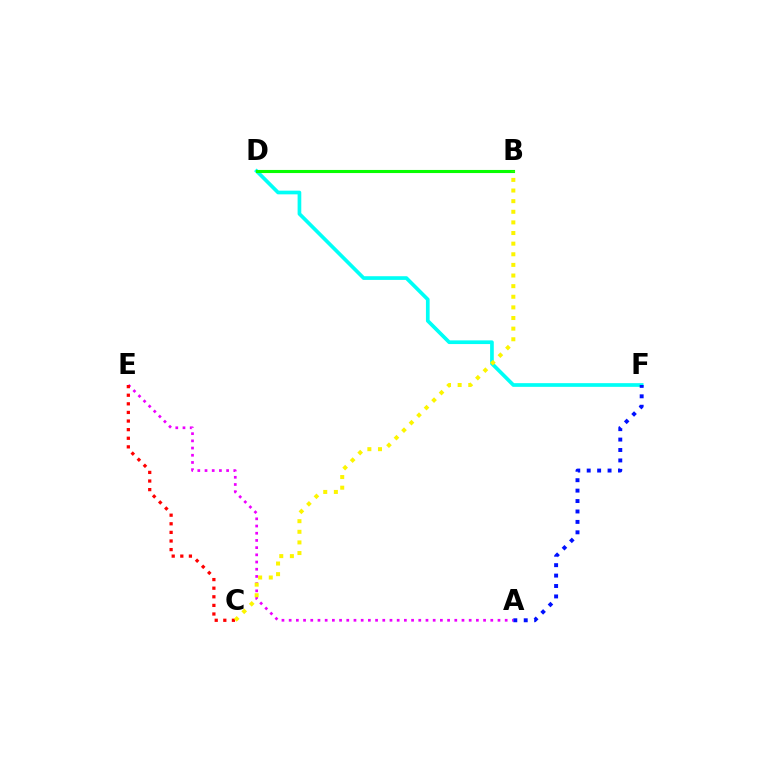{('A', 'E'): [{'color': '#ee00ff', 'line_style': 'dotted', 'thickness': 1.96}], ('D', 'F'): [{'color': '#00fff6', 'line_style': 'solid', 'thickness': 2.65}], ('C', 'E'): [{'color': '#ff0000', 'line_style': 'dotted', 'thickness': 2.34}], ('A', 'F'): [{'color': '#0010ff', 'line_style': 'dotted', 'thickness': 2.83}], ('B', 'D'): [{'color': '#08ff00', 'line_style': 'solid', 'thickness': 2.23}], ('B', 'C'): [{'color': '#fcf500', 'line_style': 'dotted', 'thickness': 2.89}]}